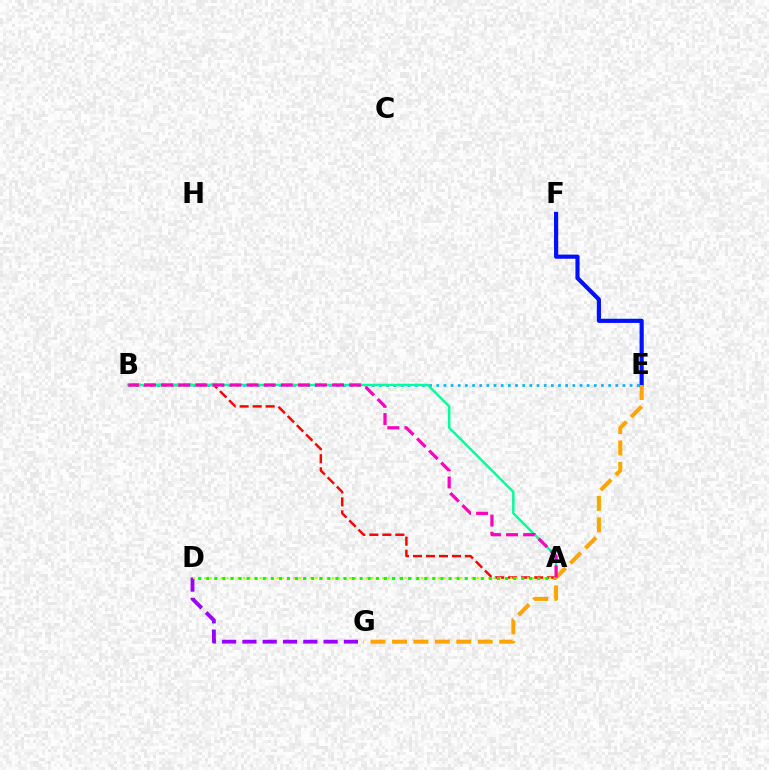{('B', 'E'): [{'color': '#00b5ff', 'line_style': 'dotted', 'thickness': 1.95}], ('D', 'G'): [{'color': '#9b00ff', 'line_style': 'dashed', 'thickness': 2.76}], ('E', 'F'): [{'color': '#0010ff', 'line_style': 'solid', 'thickness': 2.99}], ('A', 'B'): [{'color': '#ff0000', 'line_style': 'dashed', 'thickness': 1.77}, {'color': '#00ff9d', 'line_style': 'solid', 'thickness': 1.78}, {'color': '#ff00bd', 'line_style': 'dashed', 'thickness': 2.32}], ('A', 'D'): [{'color': '#b3ff00', 'line_style': 'dotted', 'thickness': 1.51}, {'color': '#08ff00', 'line_style': 'dotted', 'thickness': 2.19}], ('E', 'G'): [{'color': '#ffa500', 'line_style': 'dashed', 'thickness': 2.91}]}